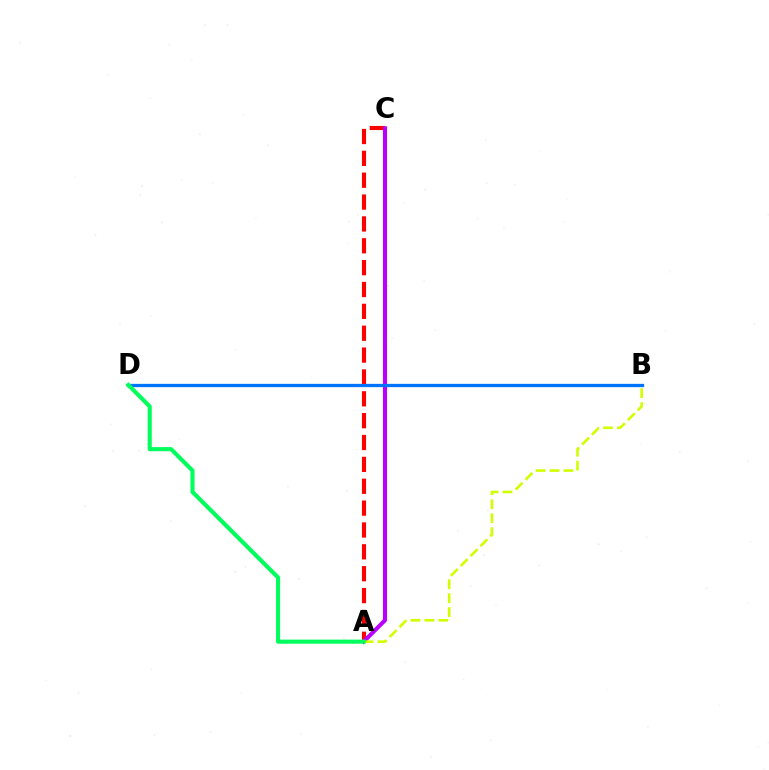{('A', 'C'): [{'color': '#ff0000', 'line_style': 'dashed', 'thickness': 2.97}, {'color': '#b900ff', 'line_style': 'solid', 'thickness': 2.94}], ('B', 'D'): [{'color': '#0074ff', 'line_style': 'solid', 'thickness': 2.37}], ('A', 'B'): [{'color': '#d1ff00', 'line_style': 'dashed', 'thickness': 1.9}], ('A', 'D'): [{'color': '#00ff5c', 'line_style': 'solid', 'thickness': 2.96}]}